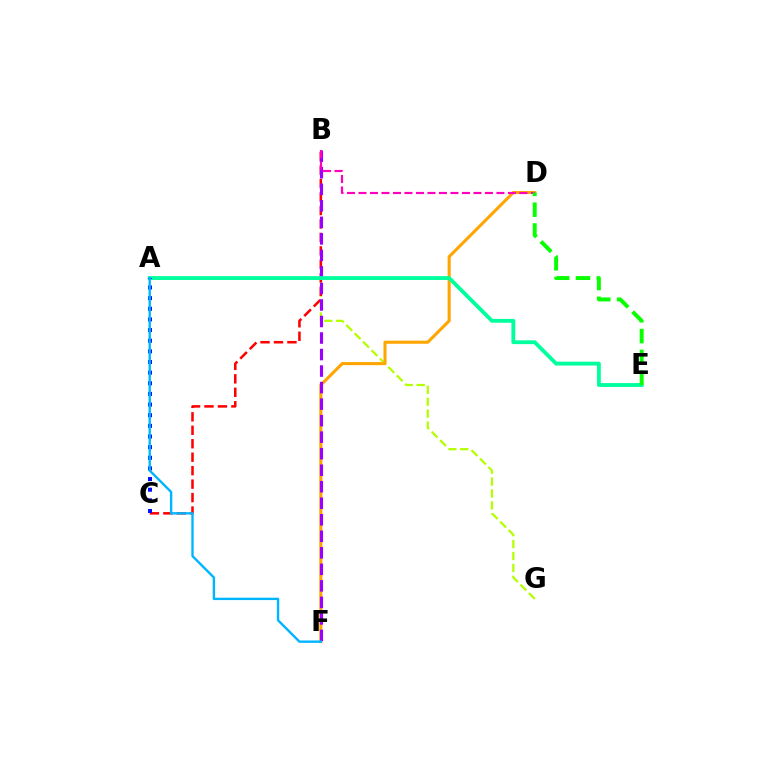{('A', 'G'): [{'color': '#b3ff00', 'line_style': 'dashed', 'thickness': 1.62}], ('B', 'C'): [{'color': '#ff0000', 'line_style': 'dashed', 'thickness': 1.83}], ('D', 'F'): [{'color': '#ffa500', 'line_style': 'solid', 'thickness': 2.21}], ('B', 'F'): [{'color': '#9b00ff', 'line_style': 'dashed', 'thickness': 2.24}], ('A', 'E'): [{'color': '#00ff9d', 'line_style': 'solid', 'thickness': 2.76}], ('B', 'D'): [{'color': '#ff00bd', 'line_style': 'dashed', 'thickness': 1.56}], ('D', 'E'): [{'color': '#08ff00', 'line_style': 'dashed', 'thickness': 2.83}], ('A', 'C'): [{'color': '#0010ff', 'line_style': 'dotted', 'thickness': 2.89}], ('A', 'F'): [{'color': '#00b5ff', 'line_style': 'solid', 'thickness': 1.72}]}